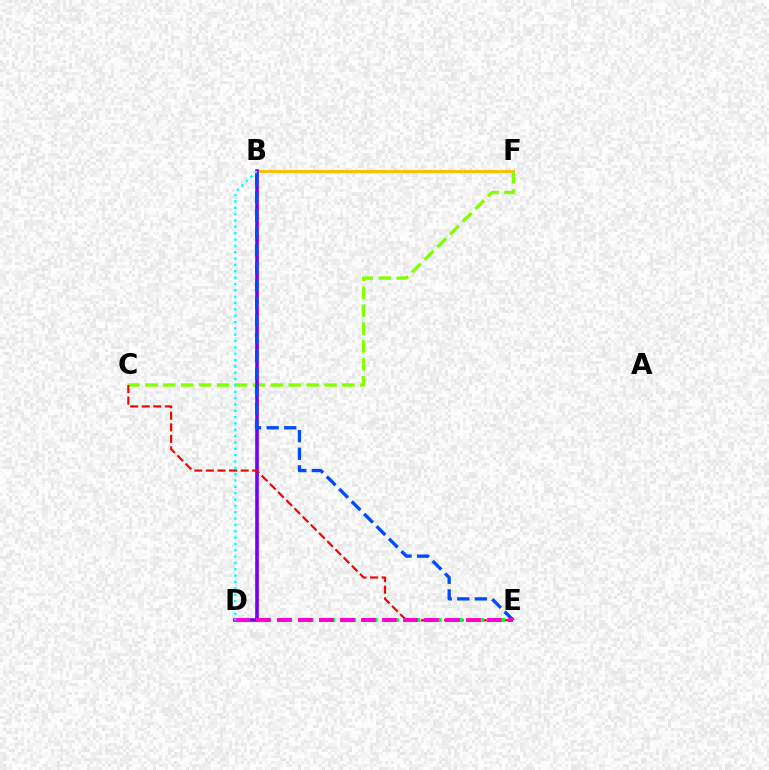{('B', 'F'): [{'color': '#ffbd00', 'line_style': 'solid', 'thickness': 2.09}], ('C', 'F'): [{'color': '#84ff00', 'line_style': 'dashed', 'thickness': 2.43}], ('B', 'D'): [{'color': '#7200ff', 'line_style': 'solid', 'thickness': 2.61}, {'color': '#00fff6', 'line_style': 'dotted', 'thickness': 1.72}], ('C', 'E'): [{'color': '#ff0000', 'line_style': 'dashed', 'thickness': 1.57}], ('D', 'E'): [{'color': '#00ff39', 'line_style': 'dotted', 'thickness': 2.9}, {'color': '#ff00cf', 'line_style': 'dashed', 'thickness': 2.85}], ('B', 'E'): [{'color': '#004bff', 'line_style': 'dashed', 'thickness': 2.39}]}